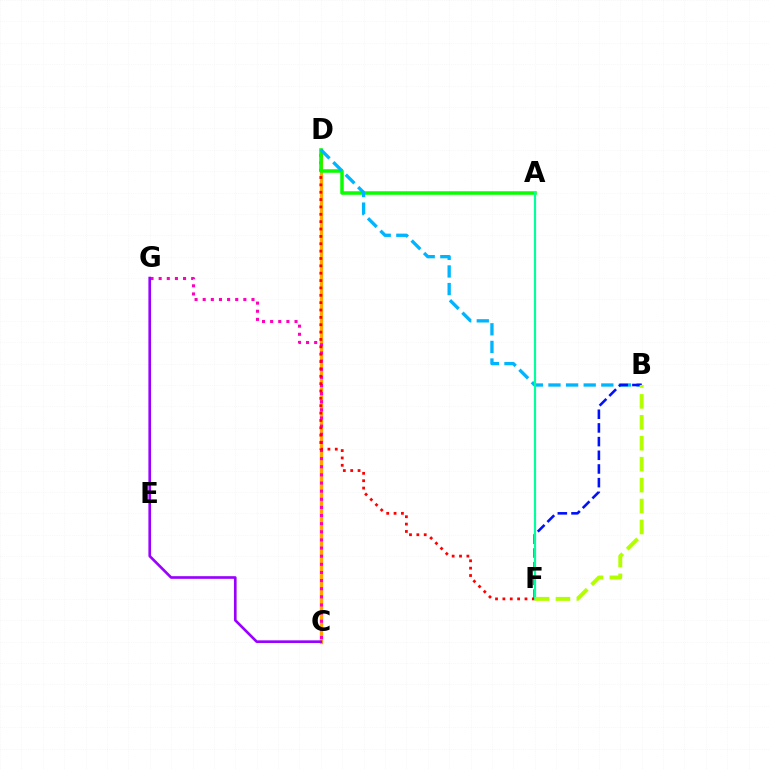{('C', 'D'): [{'color': '#ffa500', 'line_style': 'solid', 'thickness': 2.39}], ('C', 'G'): [{'color': '#ff00bd', 'line_style': 'dotted', 'thickness': 2.21}, {'color': '#9b00ff', 'line_style': 'solid', 'thickness': 1.91}], ('D', 'F'): [{'color': '#ff0000', 'line_style': 'dotted', 'thickness': 2.0}], ('A', 'D'): [{'color': '#08ff00', 'line_style': 'solid', 'thickness': 2.52}], ('B', 'D'): [{'color': '#00b5ff', 'line_style': 'dashed', 'thickness': 2.39}], ('B', 'F'): [{'color': '#0010ff', 'line_style': 'dashed', 'thickness': 1.86}, {'color': '#b3ff00', 'line_style': 'dashed', 'thickness': 2.84}], ('A', 'F'): [{'color': '#00ff9d', 'line_style': 'solid', 'thickness': 1.58}]}